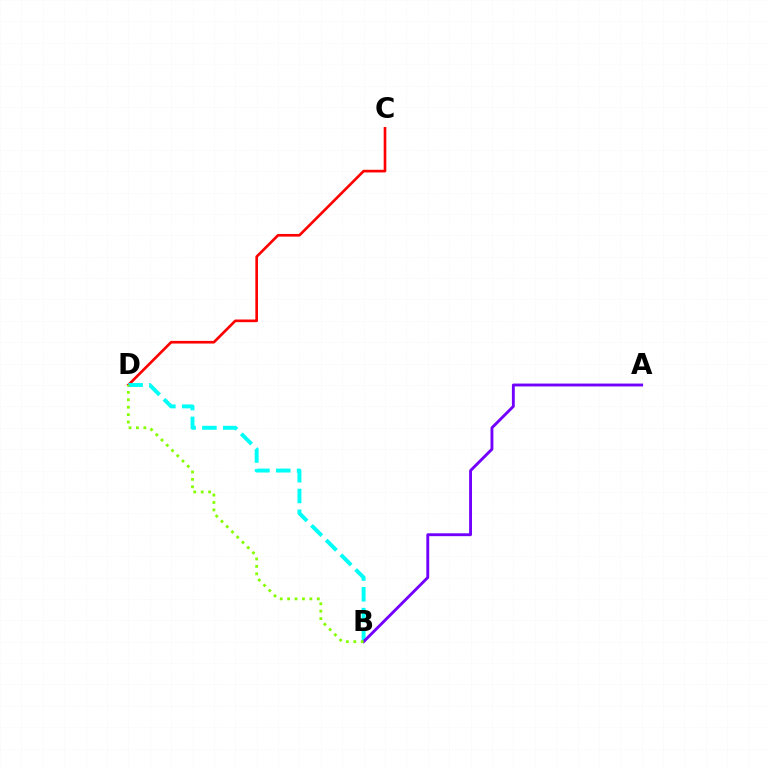{('C', 'D'): [{'color': '#ff0000', 'line_style': 'solid', 'thickness': 1.91}], ('B', 'D'): [{'color': '#00fff6', 'line_style': 'dashed', 'thickness': 2.83}, {'color': '#84ff00', 'line_style': 'dotted', 'thickness': 2.02}], ('A', 'B'): [{'color': '#7200ff', 'line_style': 'solid', 'thickness': 2.07}]}